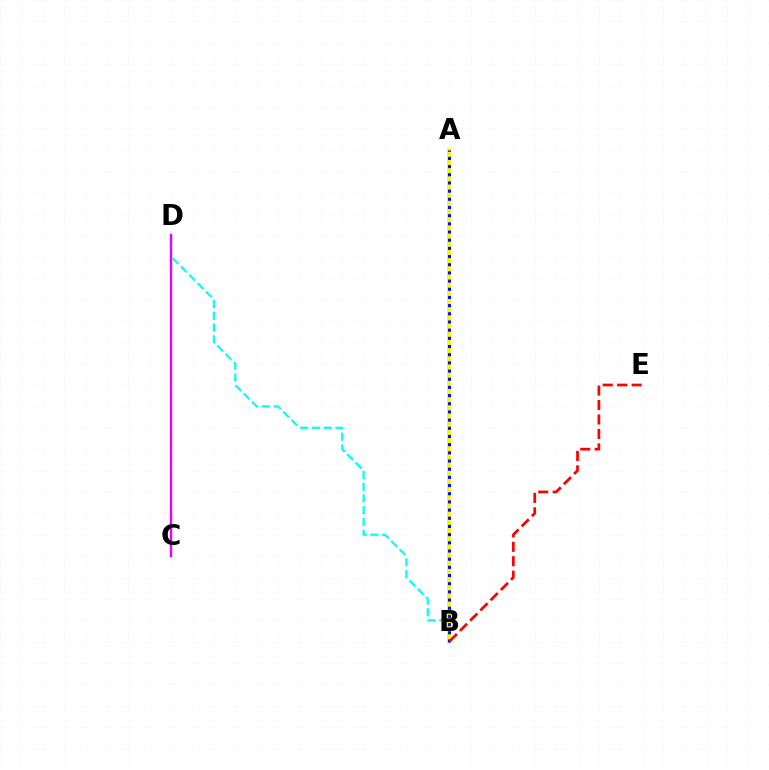{('B', 'D'): [{'color': '#00fff6', 'line_style': 'dashed', 'thickness': 1.6}], ('C', 'D'): [{'color': '#08ff00', 'line_style': 'solid', 'thickness': 1.57}, {'color': '#ee00ff', 'line_style': 'solid', 'thickness': 1.71}], ('A', 'B'): [{'color': '#fcf500', 'line_style': 'solid', 'thickness': 2.65}, {'color': '#0010ff', 'line_style': 'dotted', 'thickness': 2.22}], ('B', 'E'): [{'color': '#ff0000', 'line_style': 'dashed', 'thickness': 1.96}]}